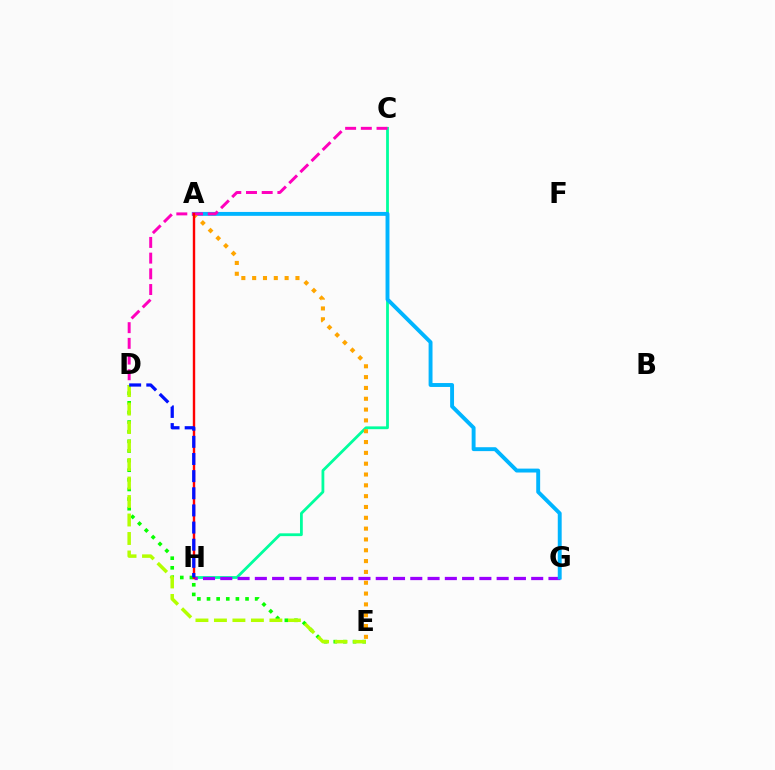{('C', 'H'): [{'color': '#00ff9d', 'line_style': 'solid', 'thickness': 2.01}], ('G', 'H'): [{'color': '#9b00ff', 'line_style': 'dashed', 'thickness': 2.35}], ('D', 'E'): [{'color': '#08ff00', 'line_style': 'dotted', 'thickness': 2.62}, {'color': '#b3ff00', 'line_style': 'dashed', 'thickness': 2.51}], ('A', 'G'): [{'color': '#00b5ff', 'line_style': 'solid', 'thickness': 2.81}], ('A', 'E'): [{'color': '#ffa500', 'line_style': 'dotted', 'thickness': 2.94}], ('C', 'D'): [{'color': '#ff00bd', 'line_style': 'dashed', 'thickness': 2.13}], ('A', 'H'): [{'color': '#ff0000', 'line_style': 'solid', 'thickness': 1.73}], ('D', 'H'): [{'color': '#0010ff', 'line_style': 'dashed', 'thickness': 2.33}]}